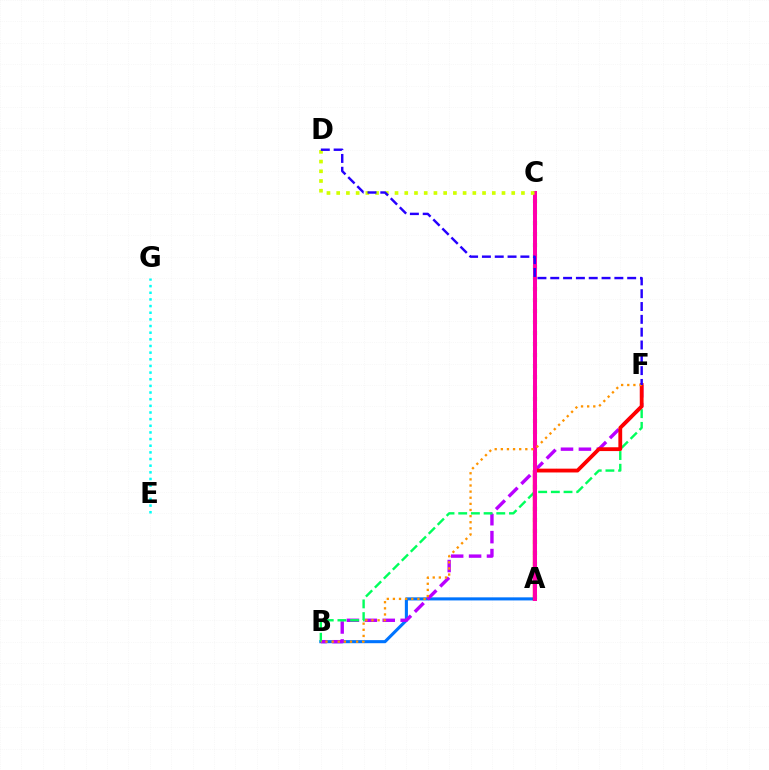{('A', 'B'): [{'color': '#0074ff', 'line_style': 'solid', 'thickness': 2.22}], ('E', 'G'): [{'color': '#00fff6', 'line_style': 'dotted', 'thickness': 1.81}], ('B', 'F'): [{'color': '#b900ff', 'line_style': 'dashed', 'thickness': 2.43}, {'color': '#00ff5c', 'line_style': 'dashed', 'thickness': 1.72}, {'color': '#ff9400', 'line_style': 'dotted', 'thickness': 1.66}], ('A', 'C'): [{'color': '#3dff00', 'line_style': 'dotted', 'thickness': 2.99}, {'color': '#ff00ac', 'line_style': 'solid', 'thickness': 2.88}], ('A', 'F'): [{'color': '#ff0000', 'line_style': 'solid', 'thickness': 2.74}], ('C', 'D'): [{'color': '#d1ff00', 'line_style': 'dotted', 'thickness': 2.64}], ('D', 'F'): [{'color': '#2500ff', 'line_style': 'dashed', 'thickness': 1.74}]}